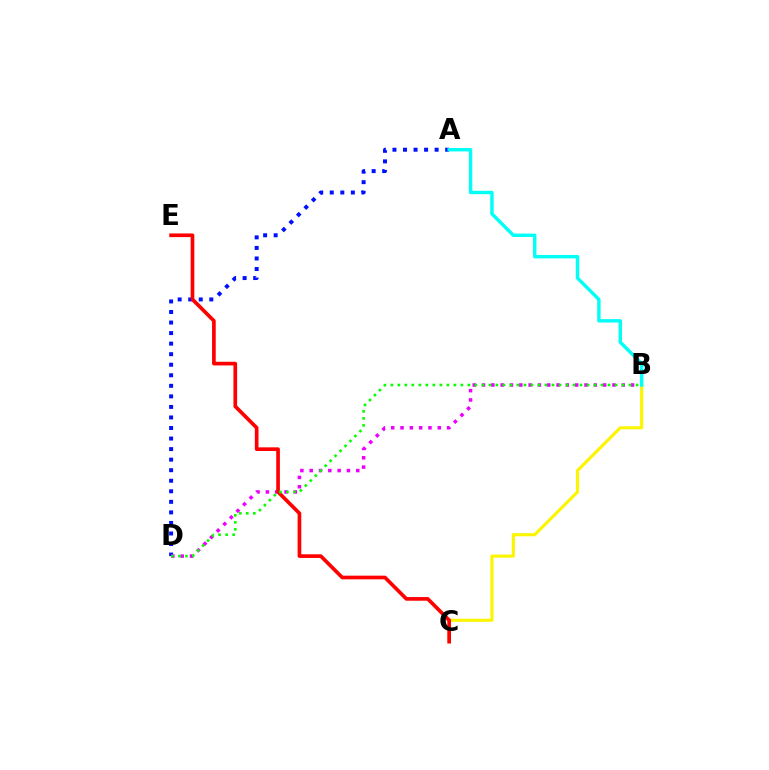{('A', 'D'): [{'color': '#0010ff', 'line_style': 'dotted', 'thickness': 2.87}], ('B', 'D'): [{'color': '#ee00ff', 'line_style': 'dotted', 'thickness': 2.53}, {'color': '#08ff00', 'line_style': 'dotted', 'thickness': 1.9}], ('B', 'C'): [{'color': '#fcf500', 'line_style': 'solid', 'thickness': 2.25}], ('A', 'B'): [{'color': '#00fff6', 'line_style': 'solid', 'thickness': 2.46}], ('C', 'E'): [{'color': '#ff0000', 'line_style': 'solid', 'thickness': 2.64}]}